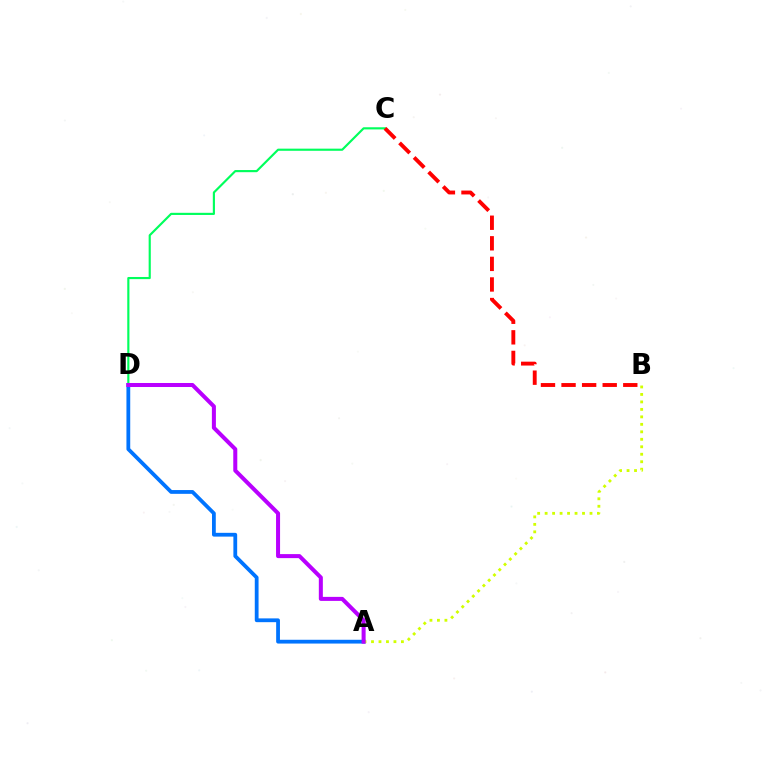{('A', 'D'): [{'color': '#0074ff', 'line_style': 'solid', 'thickness': 2.73}, {'color': '#b900ff', 'line_style': 'solid', 'thickness': 2.89}], ('C', 'D'): [{'color': '#00ff5c', 'line_style': 'solid', 'thickness': 1.55}], ('B', 'C'): [{'color': '#ff0000', 'line_style': 'dashed', 'thickness': 2.8}], ('A', 'B'): [{'color': '#d1ff00', 'line_style': 'dotted', 'thickness': 2.03}]}